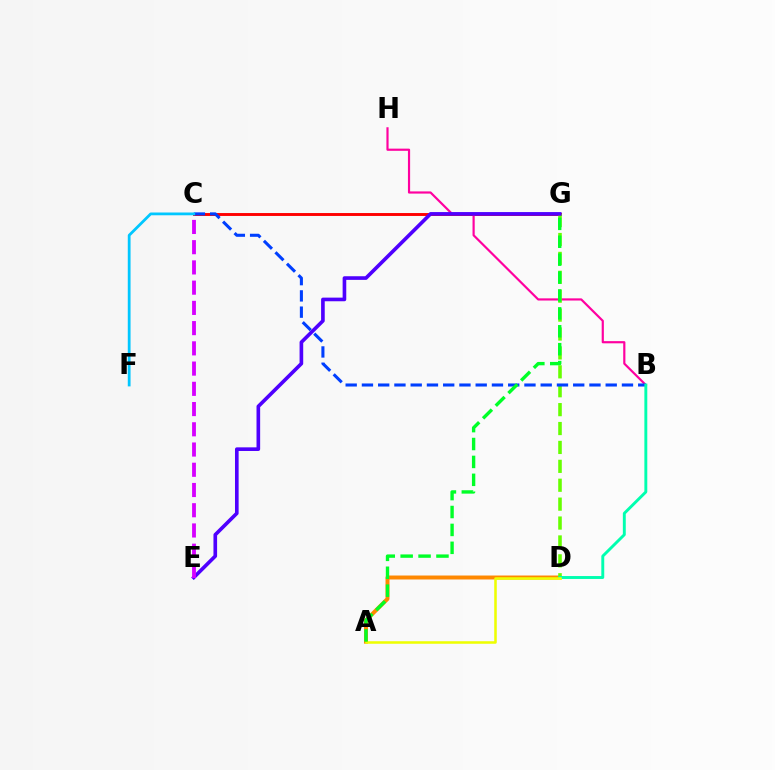{('C', 'G'): [{'color': '#ff0000', 'line_style': 'solid', 'thickness': 2.09}], ('B', 'H'): [{'color': '#ff00a0', 'line_style': 'solid', 'thickness': 1.57}], ('A', 'D'): [{'color': '#ff8800', 'line_style': 'solid', 'thickness': 2.85}, {'color': '#eeff00', 'line_style': 'solid', 'thickness': 1.82}], ('D', 'G'): [{'color': '#66ff00', 'line_style': 'dashed', 'thickness': 2.57}], ('B', 'C'): [{'color': '#003fff', 'line_style': 'dashed', 'thickness': 2.21}], ('B', 'D'): [{'color': '#00ffaf', 'line_style': 'solid', 'thickness': 2.1}], ('A', 'G'): [{'color': '#00ff27', 'line_style': 'dashed', 'thickness': 2.43}], ('E', 'G'): [{'color': '#4f00ff', 'line_style': 'solid', 'thickness': 2.62}], ('C', 'E'): [{'color': '#d600ff', 'line_style': 'dashed', 'thickness': 2.75}], ('C', 'F'): [{'color': '#00c7ff', 'line_style': 'solid', 'thickness': 2.0}]}